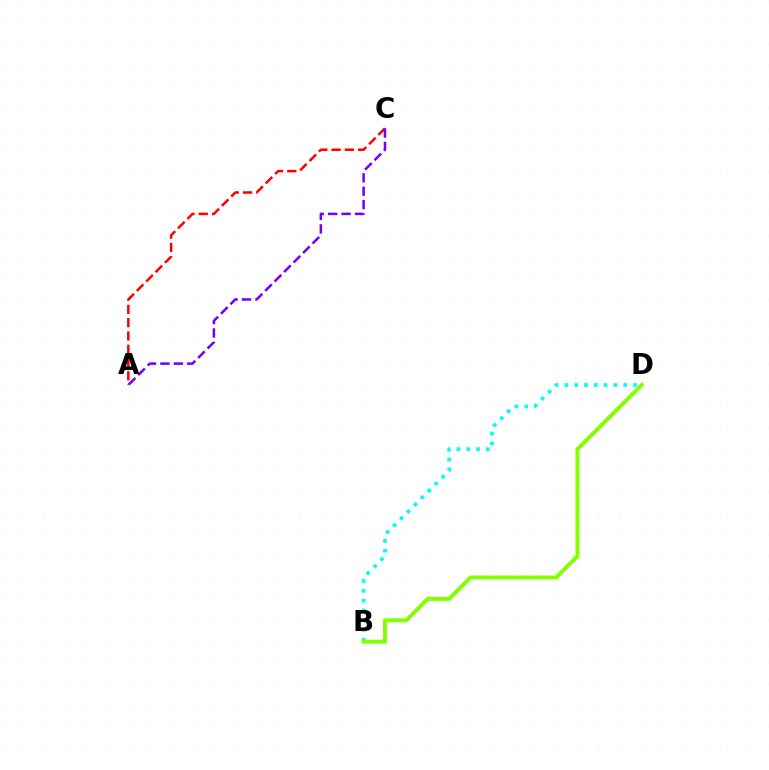{('B', 'D'): [{'color': '#00fff6', 'line_style': 'dotted', 'thickness': 2.66}, {'color': '#84ff00', 'line_style': 'solid', 'thickness': 2.85}], ('A', 'C'): [{'color': '#ff0000', 'line_style': 'dashed', 'thickness': 1.8}, {'color': '#7200ff', 'line_style': 'dashed', 'thickness': 1.82}]}